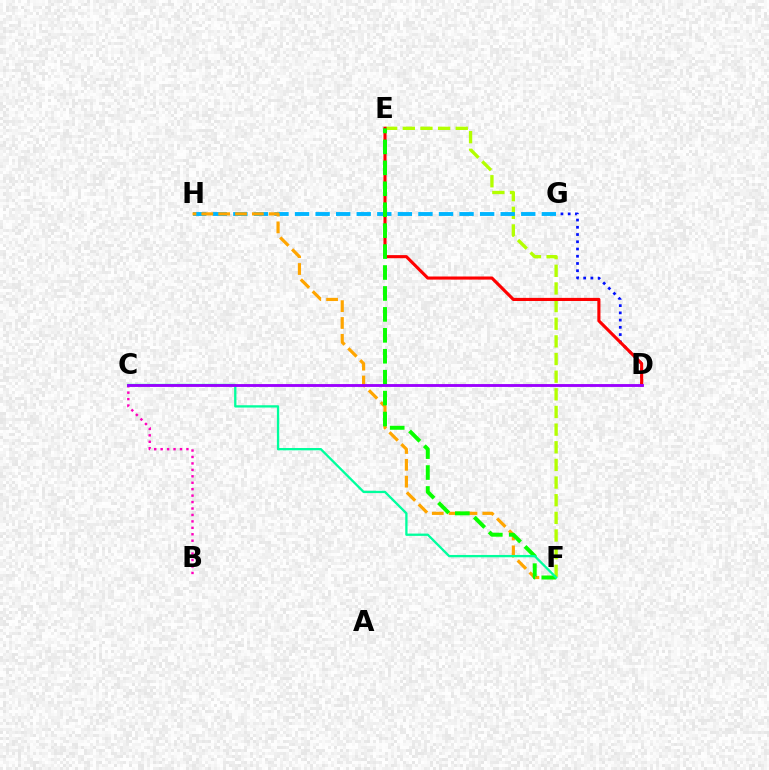{('D', 'G'): [{'color': '#0010ff', 'line_style': 'dotted', 'thickness': 1.97}], ('B', 'C'): [{'color': '#ff00bd', 'line_style': 'dotted', 'thickness': 1.75}], ('E', 'F'): [{'color': '#b3ff00', 'line_style': 'dashed', 'thickness': 2.4}, {'color': '#08ff00', 'line_style': 'dashed', 'thickness': 2.84}], ('G', 'H'): [{'color': '#00b5ff', 'line_style': 'dashed', 'thickness': 2.79}], ('F', 'H'): [{'color': '#ffa500', 'line_style': 'dashed', 'thickness': 2.29}], ('D', 'E'): [{'color': '#ff0000', 'line_style': 'solid', 'thickness': 2.24}], ('C', 'F'): [{'color': '#00ff9d', 'line_style': 'solid', 'thickness': 1.66}], ('C', 'D'): [{'color': '#9b00ff', 'line_style': 'solid', 'thickness': 2.06}]}